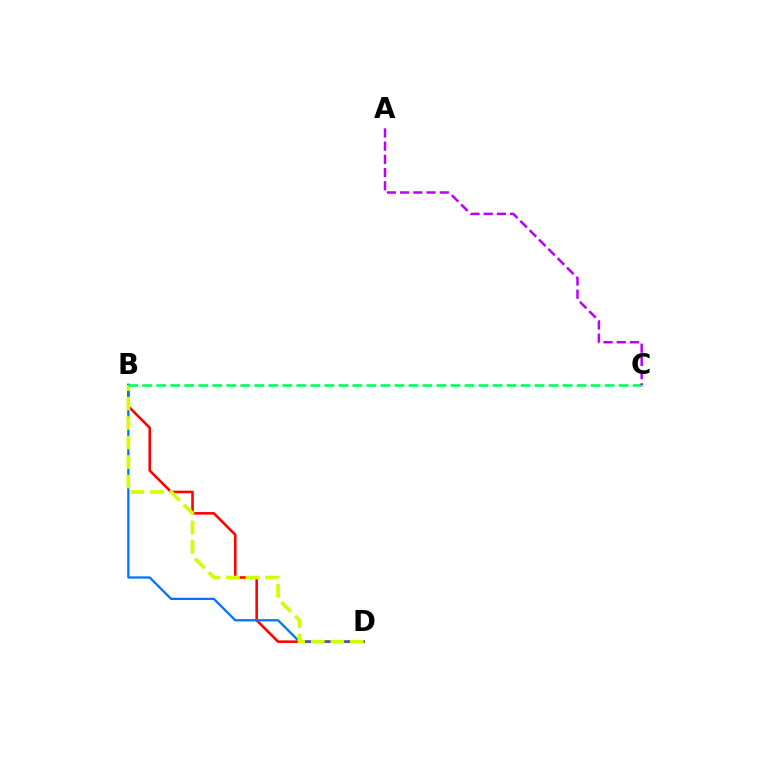{('B', 'D'): [{'color': '#ff0000', 'line_style': 'solid', 'thickness': 1.85}, {'color': '#0074ff', 'line_style': 'solid', 'thickness': 1.64}, {'color': '#d1ff00', 'line_style': 'dashed', 'thickness': 2.65}], ('B', 'C'): [{'color': '#00ff5c', 'line_style': 'dashed', 'thickness': 1.9}], ('A', 'C'): [{'color': '#b900ff', 'line_style': 'dashed', 'thickness': 1.79}]}